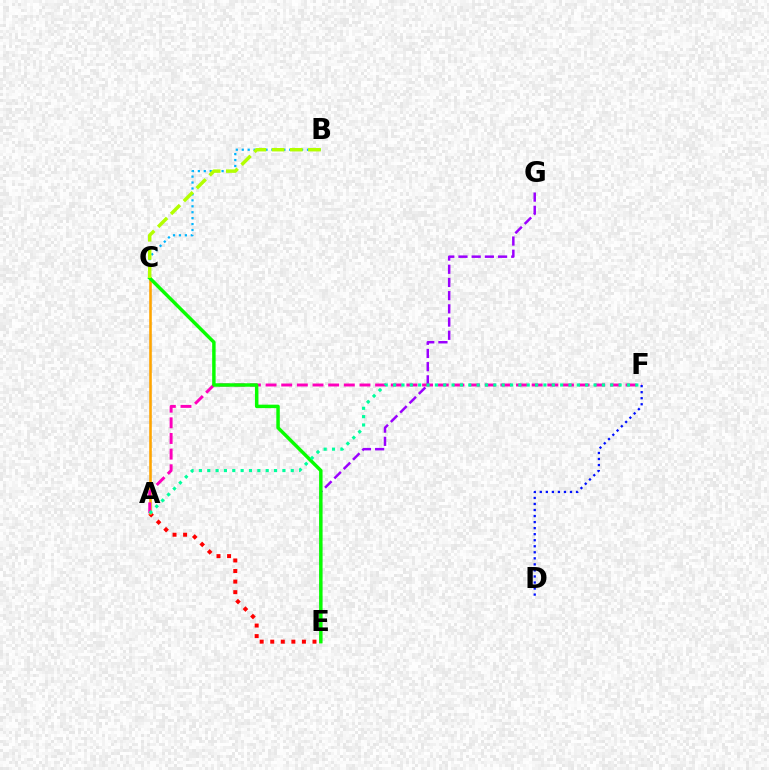{('B', 'C'): [{'color': '#00b5ff', 'line_style': 'dotted', 'thickness': 1.61}, {'color': '#b3ff00', 'line_style': 'dashed', 'thickness': 2.47}], ('A', 'E'): [{'color': '#ff0000', 'line_style': 'dotted', 'thickness': 2.87}], ('A', 'C'): [{'color': '#ffa500', 'line_style': 'solid', 'thickness': 1.87}], ('E', 'G'): [{'color': '#9b00ff', 'line_style': 'dashed', 'thickness': 1.79}], ('A', 'F'): [{'color': '#ff00bd', 'line_style': 'dashed', 'thickness': 2.13}, {'color': '#00ff9d', 'line_style': 'dotted', 'thickness': 2.27}], ('C', 'E'): [{'color': '#08ff00', 'line_style': 'solid', 'thickness': 2.49}], ('D', 'F'): [{'color': '#0010ff', 'line_style': 'dotted', 'thickness': 1.64}]}